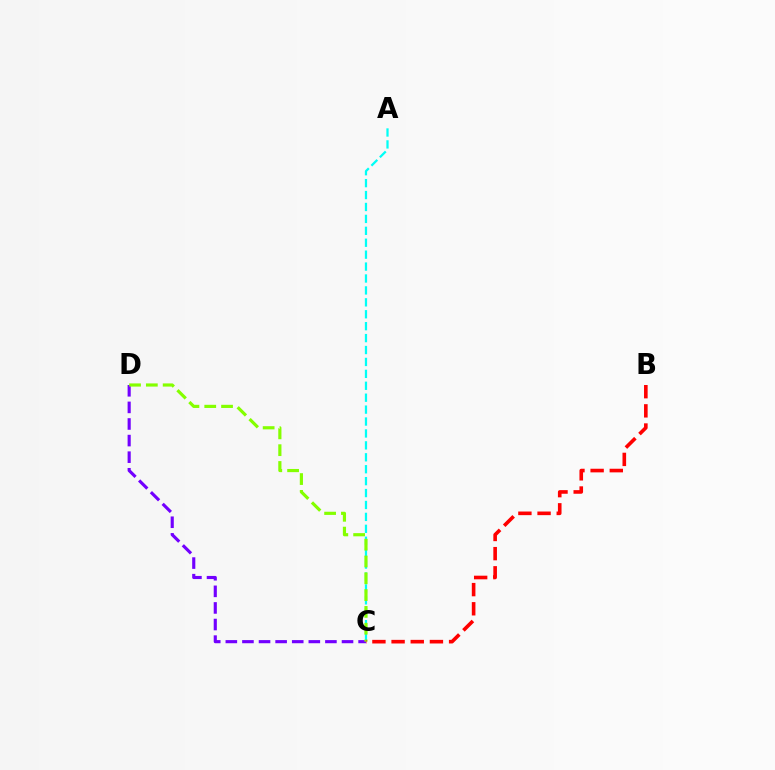{('A', 'C'): [{'color': '#00fff6', 'line_style': 'dashed', 'thickness': 1.62}], ('C', 'D'): [{'color': '#7200ff', 'line_style': 'dashed', 'thickness': 2.25}, {'color': '#84ff00', 'line_style': 'dashed', 'thickness': 2.28}], ('B', 'C'): [{'color': '#ff0000', 'line_style': 'dashed', 'thickness': 2.6}]}